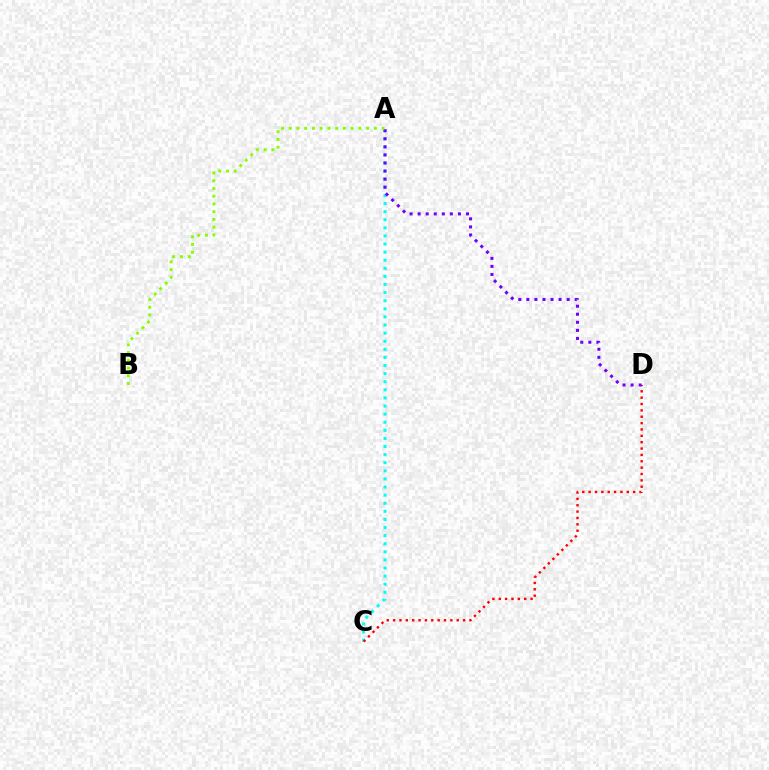{('A', 'C'): [{'color': '#00fff6', 'line_style': 'dotted', 'thickness': 2.2}], ('C', 'D'): [{'color': '#ff0000', 'line_style': 'dotted', 'thickness': 1.73}], ('A', 'D'): [{'color': '#7200ff', 'line_style': 'dotted', 'thickness': 2.19}], ('A', 'B'): [{'color': '#84ff00', 'line_style': 'dotted', 'thickness': 2.1}]}